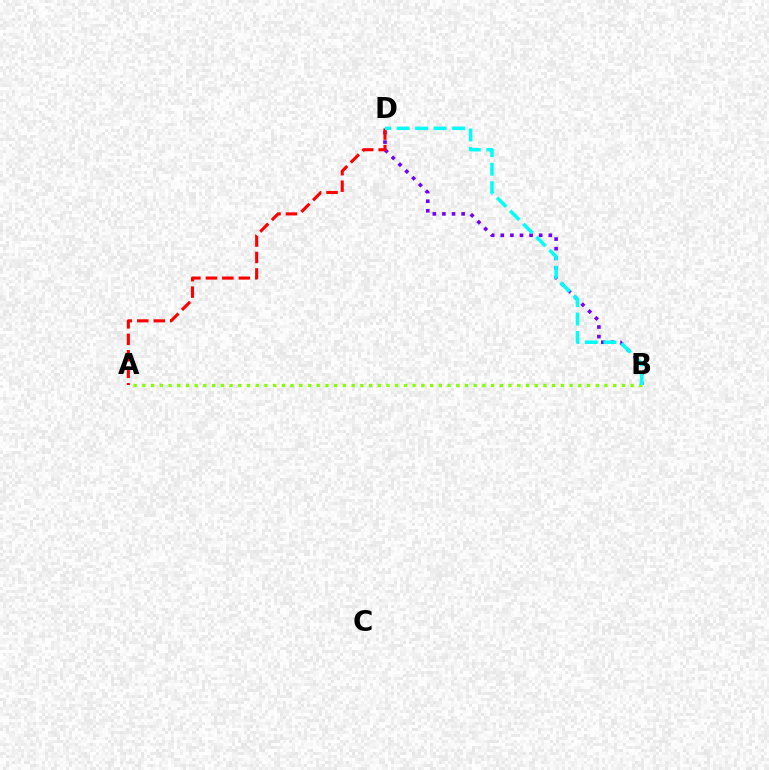{('B', 'D'): [{'color': '#7200ff', 'line_style': 'dotted', 'thickness': 2.61}, {'color': '#00fff6', 'line_style': 'dashed', 'thickness': 2.52}], ('A', 'D'): [{'color': '#ff0000', 'line_style': 'dashed', 'thickness': 2.24}], ('A', 'B'): [{'color': '#84ff00', 'line_style': 'dotted', 'thickness': 2.37}]}